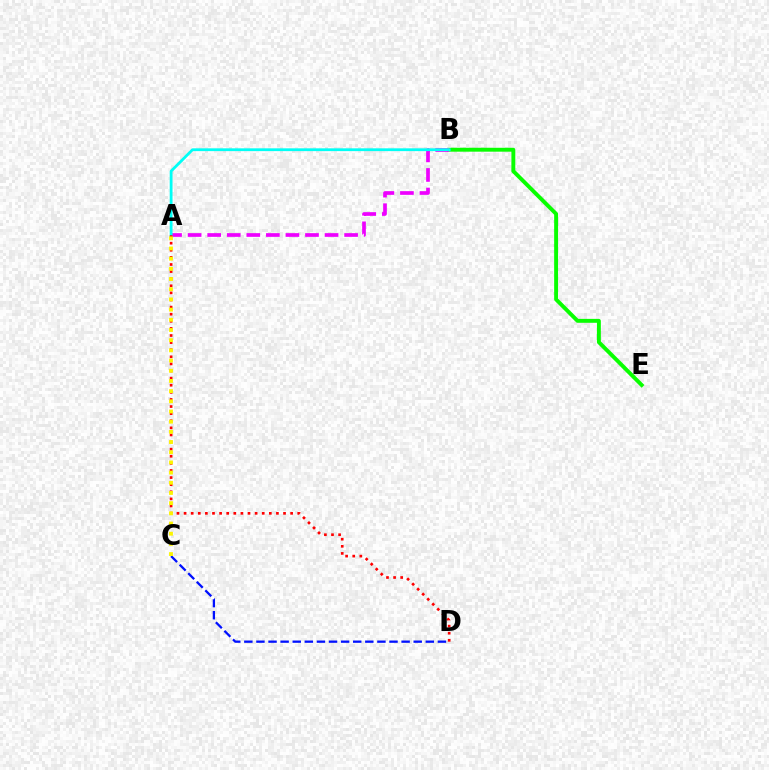{('B', 'E'): [{'color': '#08ff00', 'line_style': 'solid', 'thickness': 2.82}], ('C', 'D'): [{'color': '#0010ff', 'line_style': 'dashed', 'thickness': 1.64}], ('A', 'B'): [{'color': '#ee00ff', 'line_style': 'dashed', 'thickness': 2.66}, {'color': '#00fff6', 'line_style': 'solid', 'thickness': 2.01}], ('A', 'D'): [{'color': '#ff0000', 'line_style': 'dotted', 'thickness': 1.93}], ('A', 'C'): [{'color': '#fcf500', 'line_style': 'dotted', 'thickness': 2.77}]}